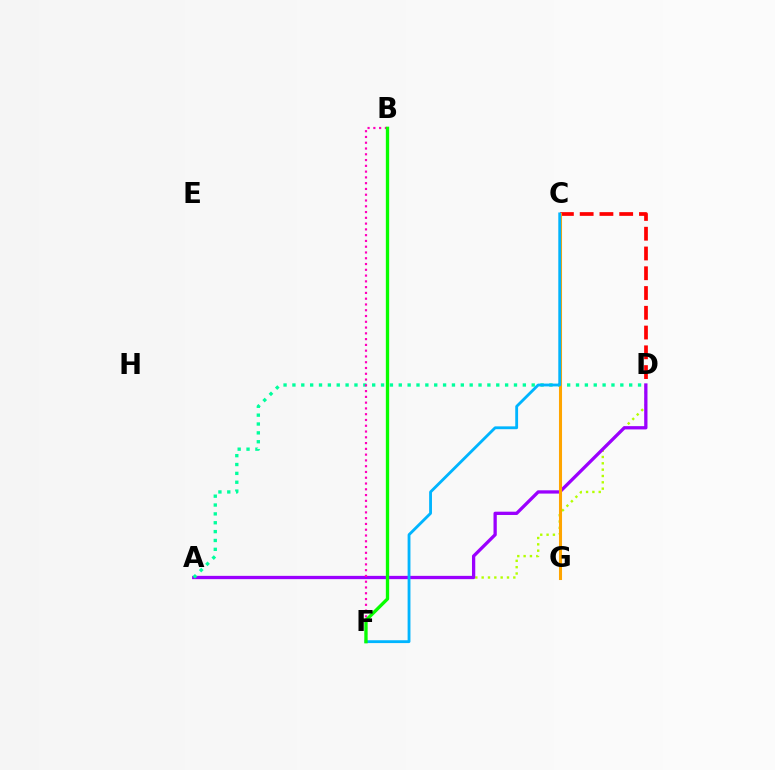{('A', 'D'): [{'color': '#b3ff00', 'line_style': 'dotted', 'thickness': 1.72}, {'color': '#9b00ff', 'line_style': 'solid', 'thickness': 2.37}, {'color': '#00ff9d', 'line_style': 'dotted', 'thickness': 2.41}], ('C', 'D'): [{'color': '#ff0000', 'line_style': 'dashed', 'thickness': 2.69}], ('C', 'G'): [{'color': '#0010ff', 'line_style': 'solid', 'thickness': 2.05}, {'color': '#ffa500', 'line_style': 'solid', 'thickness': 2.21}], ('B', 'F'): [{'color': '#ff00bd', 'line_style': 'dotted', 'thickness': 1.57}, {'color': '#08ff00', 'line_style': 'solid', 'thickness': 2.39}], ('C', 'F'): [{'color': '#00b5ff', 'line_style': 'solid', 'thickness': 2.04}]}